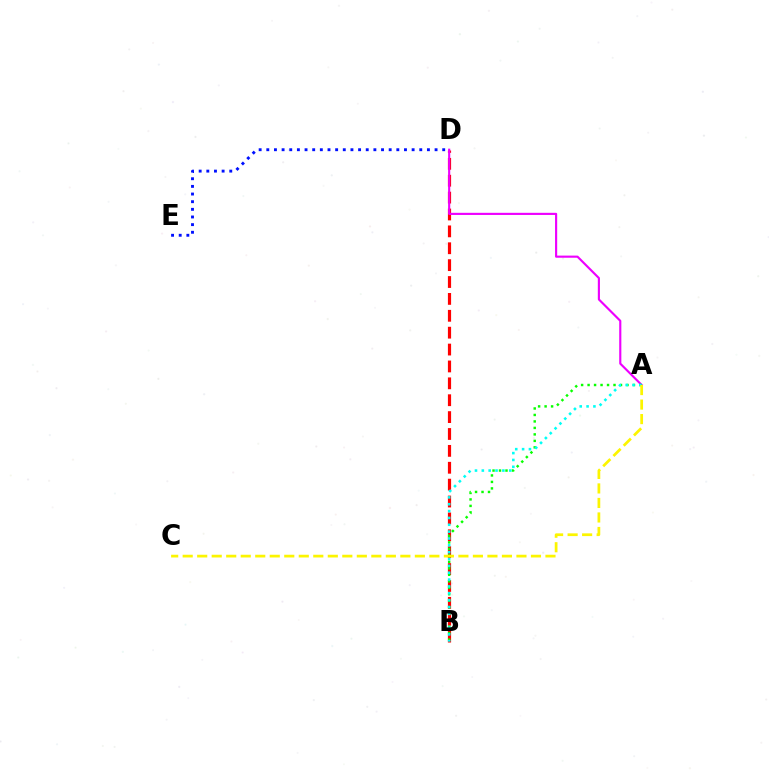{('D', 'E'): [{'color': '#0010ff', 'line_style': 'dotted', 'thickness': 2.08}], ('B', 'D'): [{'color': '#ff0000', 'line_style': 'dashed', 'thickness': 2.29}], ('A', 'D'): [{'color': '#ee00ff', 'line_style': 'solid', 'thickness': 1.54}], ('A', 'B'): [{'color': '#08ff00', 'line_style': 'dotted', 'thickness': 1.76}, {'color': '#00fff6', 'line_style': 'dotted', 'thickness': 1.86}], ('A', 'C'): [{'color': '#fcf500', 'line_style': 'dashed', 'thickness': 1.97}]}